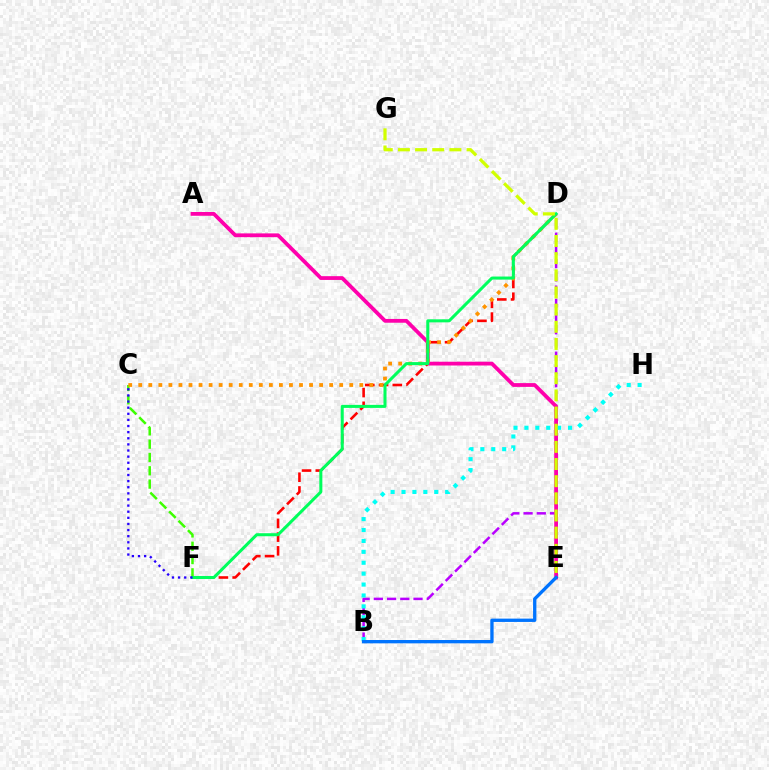{('C', 'F'): [{'color': '#3dff00', 'line_style': 'dashed', 'thickness': 1.81}, {'color': '#2500ff', 'line_style': 'dotted', 'thickness': 1.66}], ('B', 'D'): [{'color': '#b900ff', 'line_style': 'dashed', 'thickness': 1.8}], ('A', 'E'): [{'color': '#ff00ac', 'line_style': 'solid', 'thickness': 2.72}], ('D', 'F'): [{'color': '#ff0000', 'line_style': 'dashed', 'thickness': 1.87}, {'color': '#00ff5c', 'line_style': 'solid', 'thickness': 2.18}], ('C', 'D'): [{'color': '#ff9400', 'line_style': 'dotted', 'thickness': 2.73}], ('B', 'H'): [{'color': '#00fff6', 'line_style': 'dotted', 'thickness': 2.96}], ('E', 'G'): [{'color': '#d1ff00', 'line_style': 'dashed', 'thickness': 2.33}], ('B', 'E'): [{'color': '#0074ff', 'line_style': 'solid', 'thickness': 2.39}]}